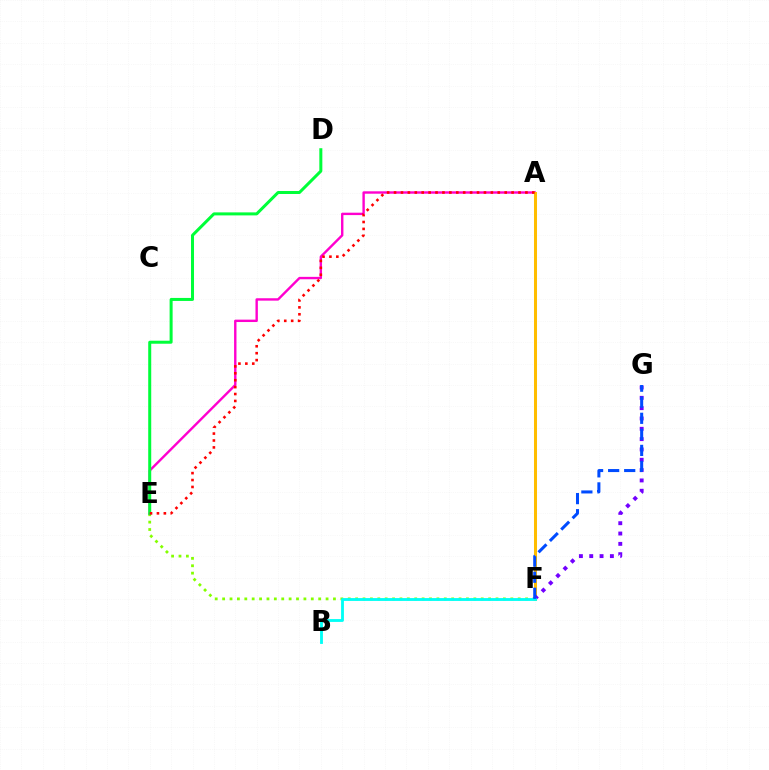{('E', 'F'): [{'color': '#84ff00', 'line_style': 'dotted', 'thickness': 2.01}], ('A', 'E'): [{'color': '#ff00cf', 'line_style': 'solid', 'thickness': 1.73}, {'color': '#ff0000', 'line_style': 'dotted', 'thickness': 1.88}], ('D', 'E'): [{'color': '#00ff39', 'line_style': 'solid', 'thickness': 2.17}], ('A', 'F'): [{'color': '#ffbd00', 'line_style': 'solid', 'thickness': 2.18}], ('F', 'G'): [{'color': '#7200ff', 'line_style': 'dotted', 'thickness': 2.81}, {'color': '#004bff', 'line_style': 'dashed', 'thickness': 2.18}], ('B', 'F'): [{'color': '#00fff6', 'line_style': 'solid', 'thickness': 2.04}]}